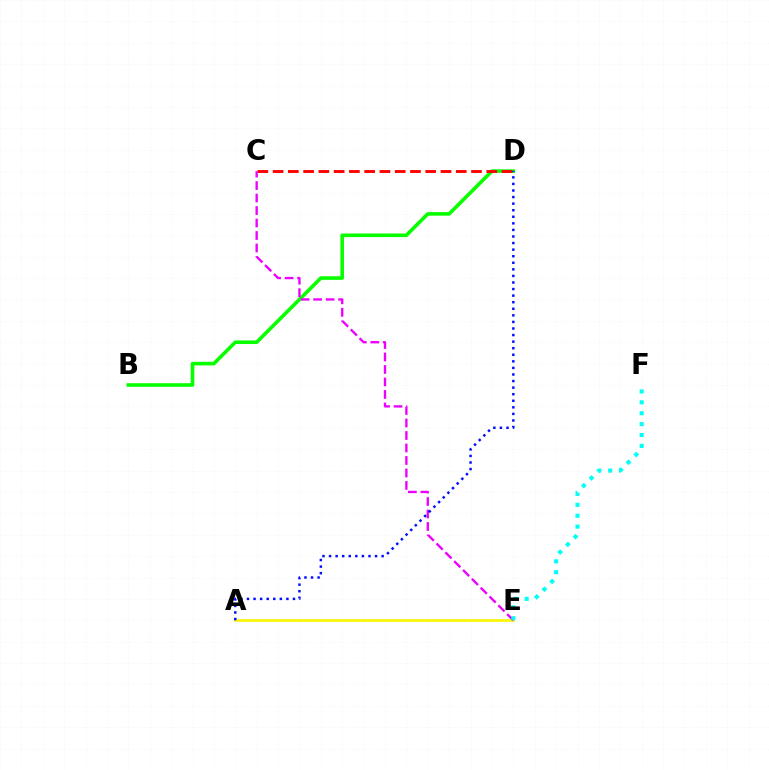{('A', 'E'): [{'color': '#fcf500', 'line_style': 'solid', 'thickness': 1.89}], ('B', 'D'): [{'color': '#08ff00', 'line_style': 'solid', 'thickness': 2.6}], ('C', 'D'): [{'color': '#ff0000', 'line_style': 'dashed', 'thickness': 2.07}], ('C', 'E'): [{'color': '#ee00ff', 'line_style': 'dashed', 'thickness': 1.7}], ('E', 'F'): [{'color': '#00fff6', 'line_style': 'dotted', 'thickness': 2.96}], ('A', 'D'): [{'color': '#0010ff', 'line_style': 'dotted', 'thickness': 1.79}]}